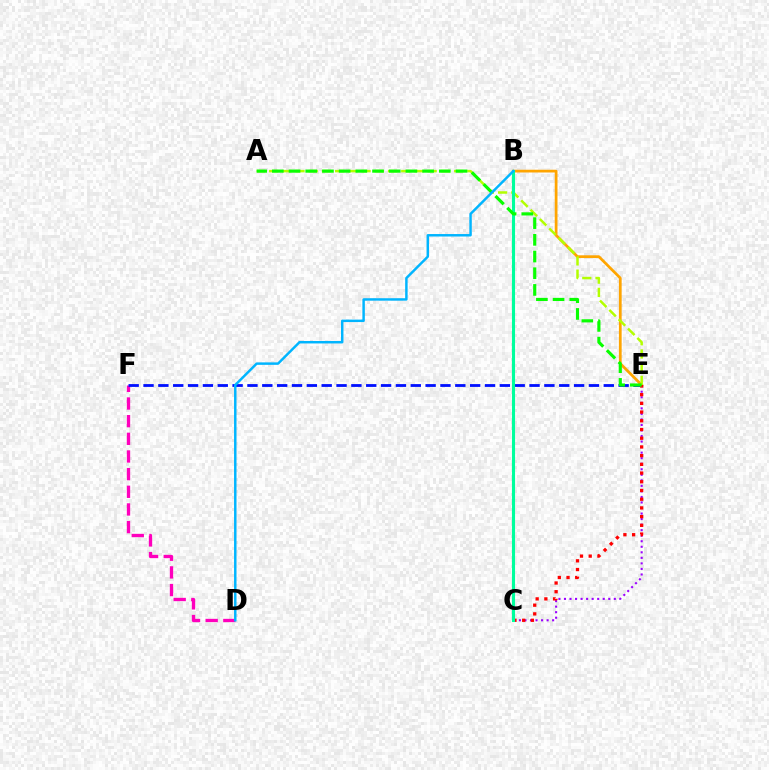{('D', 'F'): [{'color': '#ff00bd', 'line_style': 'dashed', 'thickness': 2.4}], ('C', 'E'): [{'color': '#9b00ff', 'line_style': 'dotted', 'thickness': 1.5}, {'color': '#ff0000', 'line_style': 'dotted', 'thickness': 2.37}], ('B', 'E'): [{'color': '#ffa500', 'line_style': 'solid', 'thickness': 1.98}], ('E', 'F'): [{'color': '#0010ff', 'line_style': 'dashed', 'thickness': 2.02}], ('A', 'E'): [{'color': '#b3ff00', 'line_style': 'dashed', 'thickness': 1.8}, {'color': '#08ff00', 'line_style': 'dashed', 'thickness': 2.27}], ('B', 'C'): [{'color': '#00ff9d', 'line_style': 'solid', 'thickness': 2.23}], ('B', 'D'): [{'color': '#00b5ff', 'line_style': 'solid', 'thickness': 1.77}]}